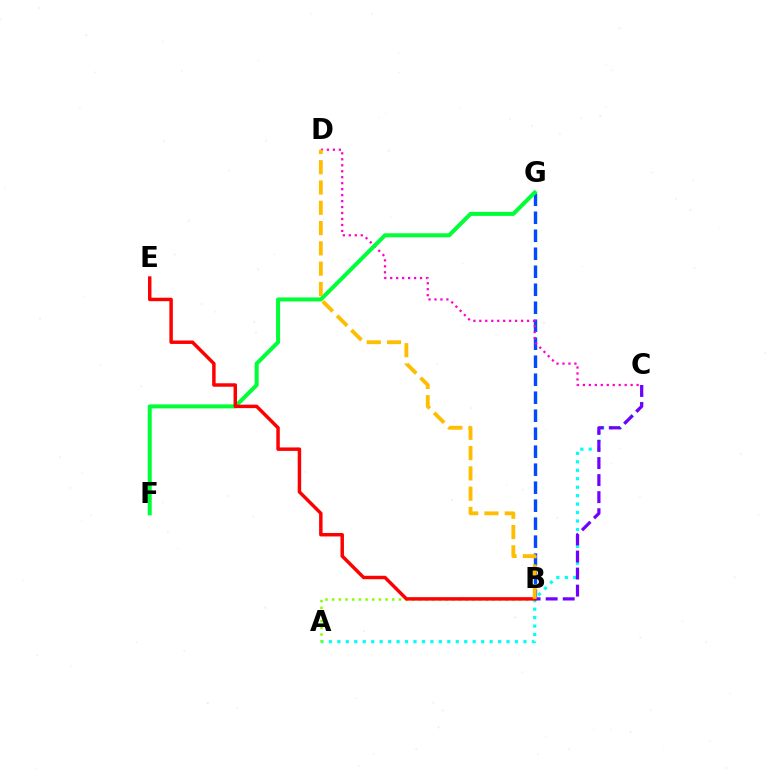{('B', 'G'): [{'color': '#004bff', 'line_style': 'dashed', 'thickness': 2.44}], ('A', 'C'): [{'color': '#00fff6', 'line_style': 'dotted', 'thickness': 2.3}], ('C', 'D'): [{'color': '#ff00cf', 'line_style': 'dotted', 'thickness': 1.62}], ('F', 'G'): [{'color': '#00ff39', 'line_style': 'solid', 'thickness': 2.9}], ('B', 'C'): [{'color': '#7200ff', 'line_style': 'dashed', 'thickness': 2.32}], ('A', 'B'): [{'color': '#84ff00', 'line_style': 'dotted', 'thickness': 1.81}], ('B', 'E'): [{'color': '#ff0000', 'line_style': 'solid', 'thickness': 2.49}], ('B', 'D'): [{'color': '#ffbd00', 'line_style': 'dashed', 'thickness': 2.76}]}